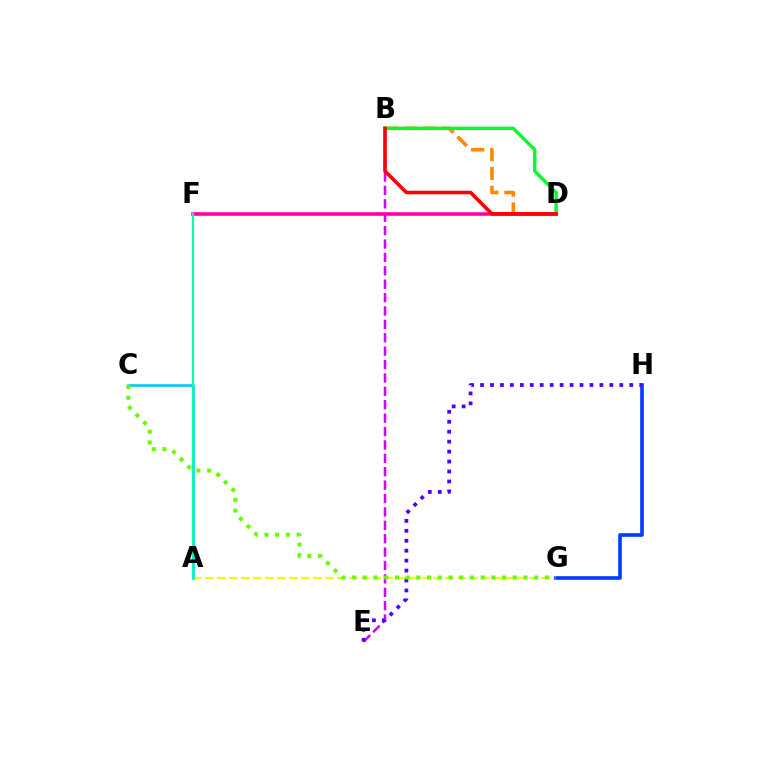{('B', 'D'): [{'color': '#ff8800', 'line_style': 'dashed', 'thickness': 2.58}, {'color': '#00ff27', 'line_style': 'solid', 'thickness': 2.43}, {'color': '#ff0000', 'line_style': 'solid', 'thickness': 2.58}], ('B', 'E'): [{'color': '#d600ff', 'line_style': 'dashed', 'thickness': 1.82}], ('A', 'G'): [{'color': '#eeff00', 'line_style': 'dashed', 'thickness': 1.63}], ('G', 'H'): [{'color': '#003fff', 'line_style': 'solid', 'thickness': 2.62}], ('A', 'C'): [{'color': '#00c7ff', 'line_style': 'solid', 'thickness': 1.84}], ('D', 'F'): [{'color': '#ff00a0', 'line_style': 'solid', 'thickness': 2.58}], ('E', 'H'): [{'color': '#4f00ff', 'line_style': 'dotted', 'thickness': 2.7}], ('A', 'F'): [{'color': '#00ffaf', 'line_style': 'solid', 'thickness': 1.55}], ('C', 'G'): [{'color': '#66ff00', 'line_style': 'dotted', 'thickness': 2.91}]}